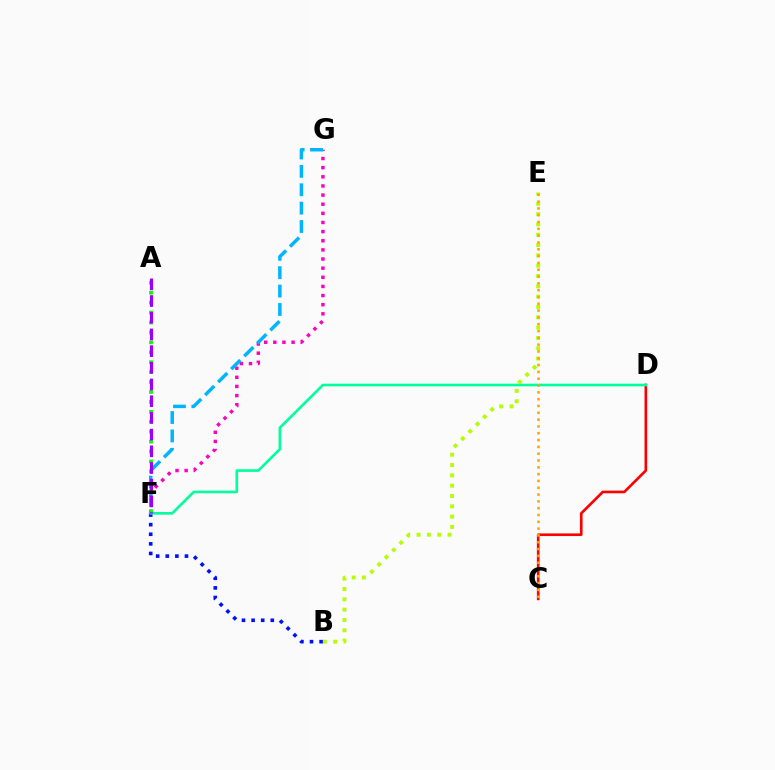{('F', 'G'): [{'color': '#ff00bd', 'line_style': 'dotted', 'thickness': 2.48}, {'color': '#00b5ff', 'line_style': 'dashed', 'thickness': 2.5}], ('A', 'F'): [{'color': '#08ff00', 'line_style': 'dotted', 'thickness': 2.7}, {'color': '#9b00ff', 'line_style': 'dashed', 'thickness': 2.27}], ('C', 'D'): [{'color': '#ff0000', 'line_style': 'solid', 'thickness': 1.9}], ('B', 'F'): [{'color': '#0010ff', 'line_style': 'dotted', 'thickness': 2.61}], ('D', 'F'): [{'color': '#00ff9d', 'line_style': 'solid', 'thickness': 1.9}], ('B', 'E'): [{'color': '#b3ff00', 'line_style': 'dotted', 'thickness': 2.8}], ('C', 'E'): [{'color': '#ffa500', 'line_style': 'dotted', 'thickness': 1.85}]}